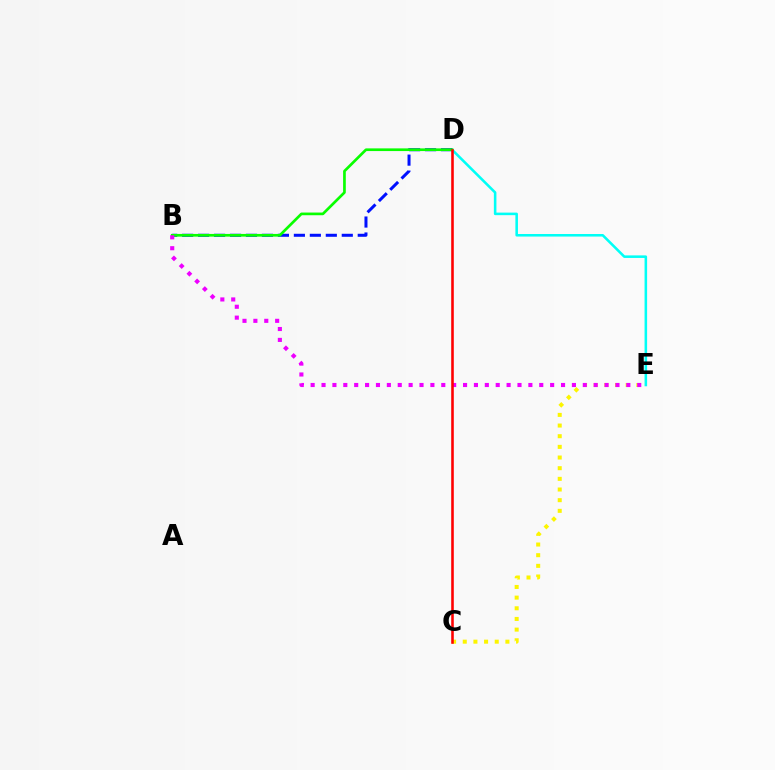{('D', 'E'): [{'color': '#00fff6', 'line_style': 'solid', 'thickness': 1.84}], ('C', 'E'): [{'color': '#fcf500', 'line_style': 'dotted', 'thickness': 2.9}], ('B', 'D'): [{'color': '#0010ff', 'line_style': 'dashed', 'thickness': 2.17}, {'color': '#08ff00', 'line_style': 'solid', 'thickness': 1.93}], ('B', 'E'): [{'color': '#ee00ff', 'line_style': 'dotted', 'thickness': 2.96}], ('C', 'D'): [{'color': '#ff0000', 'line_style': 'solid', 'thickness': 1.85}]}